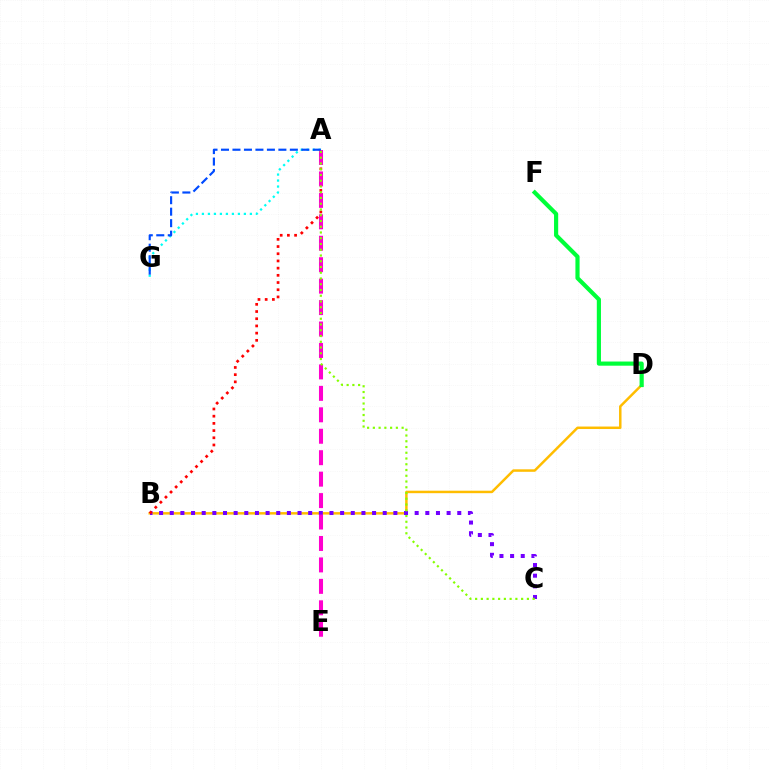{('B', 'D'): [{'color': '#ffbd00', 'line_style': 'solid', 'thickness': 1.79}], ('A', 'G'): [{'color': '#00fff6', 'line_style': 'dotted', 'thickness': 1.63}, {'color': '#004bff', 'line_style': 'dashed', 'thickness': 1.56}], ('B', 'C'): [{'color': '#7200ff', 'line_style': 'dotted', 'thickness': 2.89}], ('A', 'B'): [{'color': '#ff0000', 'line_style': 'dotted', 'thickness': 1.96}], ('A', 'E'): [{'color': '#ff00cf', 'line_style': 'dashed', 'thickness': 2.91}], ('D', 'F'): [{'color': '#00ff39', 'line_style': 'solid', 'thickness': 3.0}], ('A', 'C'): [{'color': '#84ff00', 'line_style': 'dotted', 'thickness': 1.56}]}